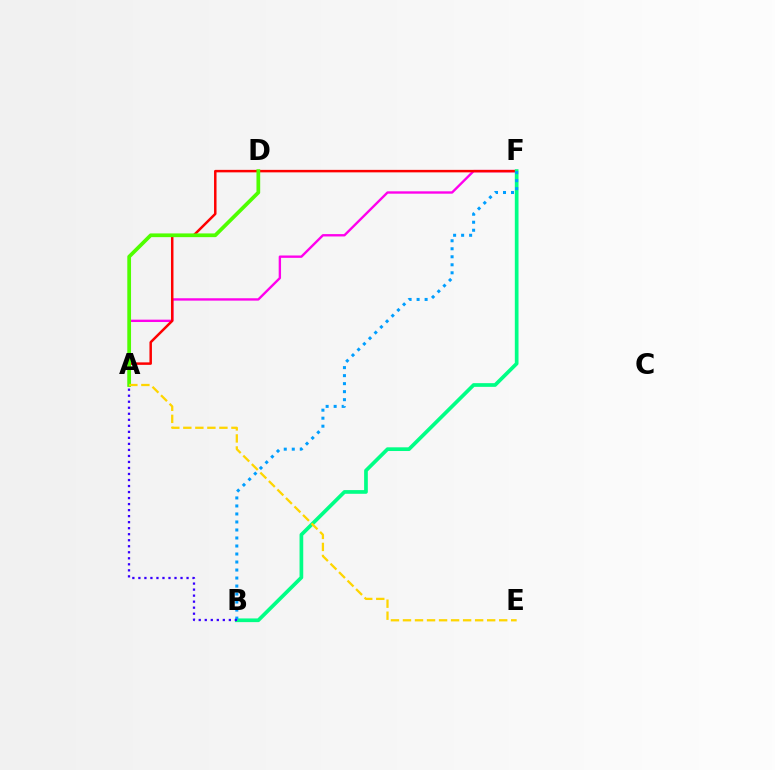{('A', 'F'): [{'color': '#ff00ed', 'line_style': 'solid', 'thickness': 1.7}, {'color': '#ff0000', 'line_style': 'solid', 'thickness': 1.79}], ('B', 'F'): [{'color': '#00ff86', 'line_style': 'solid', 'thickness': 2.66}, {'color': '#009eff', 'line_style': 'dotted', 'thickness': 2.18}], ('A', 'D'): [{'color': '#4fff00', 'line_style': 'solid', 'thickness': 2.69}], ('A', 'E'): [{'color': '#ffd500', 'line_style': 'dashed', 'thickness': 1.63}], ('A', 'B'): [{'color': '#3700ff', 'line_style': 'dotted', 'thickness': 1.64}]}